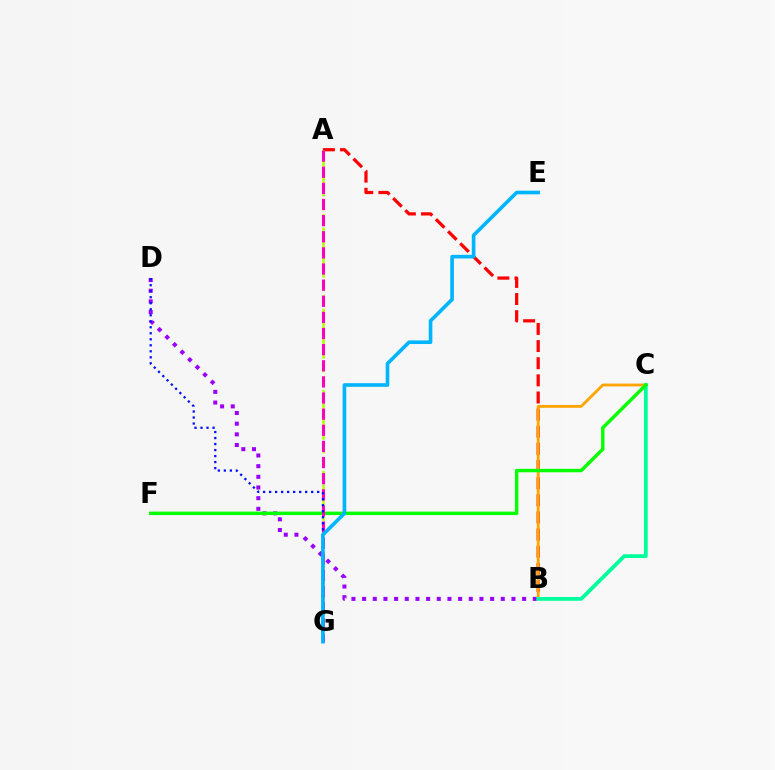{('A', 'B'): [{'color': '#ff0000', 'line_style': 'dashed', 'thickness': 2.33}], ('B', 'C'): [{'color': '#ffa500', 'line_style': 'solid', 'thickness': 2.04}, {'color': '#00ff9d', 'line_style': 'solid', 'thickness': 2.73}], ('B', 'D'): [{'color': '#9b00ff', 'line_style': 'dotted', 'thickness': 2.9}], ('C', 'F'): [{'color': '#08ff00', 'line_style': 'solid', 'thickness': 2.48}], ('A', 'G'): [{'color': '#b3ff00', 'line_style': 'dashed', 'thickness': 1.84}, {'color': '#ff00bd', 'line_style': 'dashed', 'thickness': 2.19}], ('D', 'G'): [{'color': '#0010ff', 'line_style': 'dotted', 'thickness': 1.63}], ('E', 'G'): [{'color': '#00b5ff', 'line_style': 'solid', 'thickness': 2.61}]}